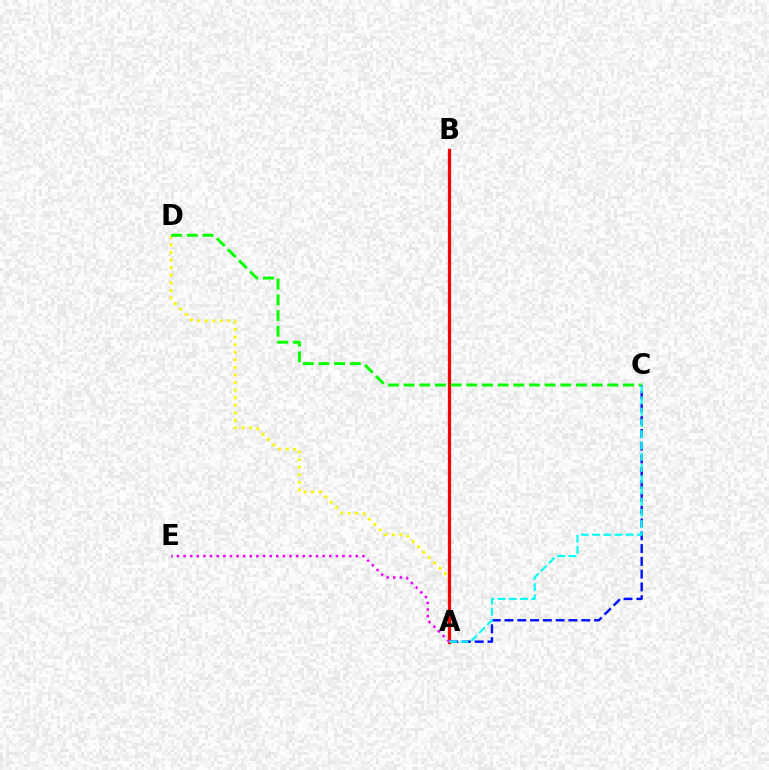{('A', 'C'): [{'color': '#0010ff', 'line_style': 'dashed', 'thickness': 1.74}, {'color': '#00fff6', 'line_style': 'dashed', 'thickness': 1.53}], ('A', 'D'): [{'color': '#fcf500', 'line_style': 'dotted', 'thickness': 2.06}], ('A', 'B'): [{'color': '#ff0000', 'line_style': 'solid', 'thickness': 2.33}], ('A', 'E'): [{'color': '#ee00ff', 'line_style': 'dotted', 'thickness': 1.8}], ('C', 'D'): [{'color': '#08ff00', 'line_style': 'dashed', 'thickness': 2.13}]}